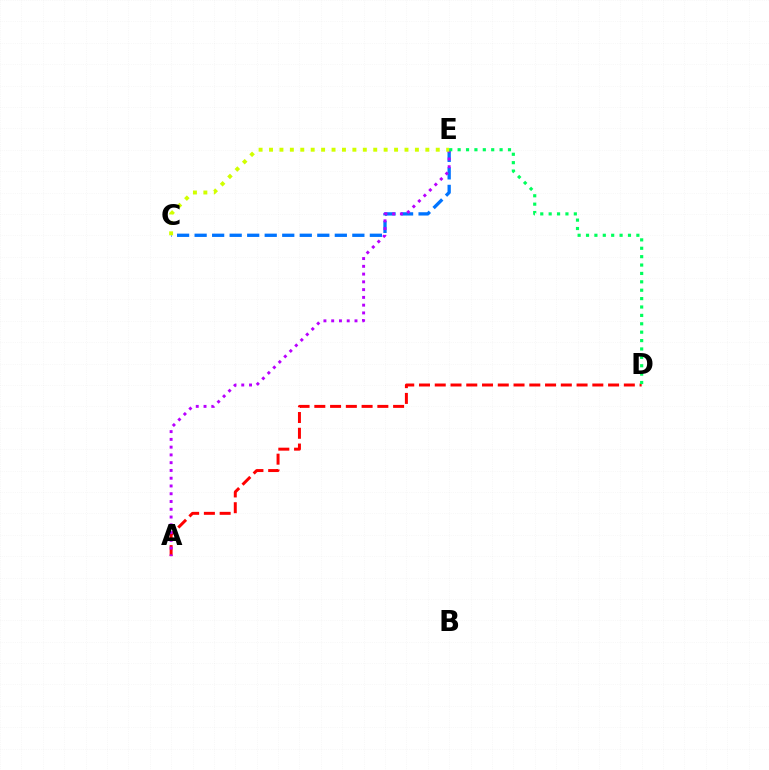{('A', 'D'): [{'color': '#ff0000', 'line_style': 'dashed', 'thickness': 2.14}], ('C', 'E'): [{'color': '#0074ff', 'line_style': 'dashed', 'thickness': 2.38}, {'color': '#d1ff00', 'line_style': 'dotted', 'thickness': 2.83}], ('A', 'E'): [{'color': '#b900ff', 'line_style': 'dotted', 'thickness': 2.11}], ('D', 'E'): [{'color': '#00ff5c', 'line_style': 'dotted', 'thickness': 2.28}]}